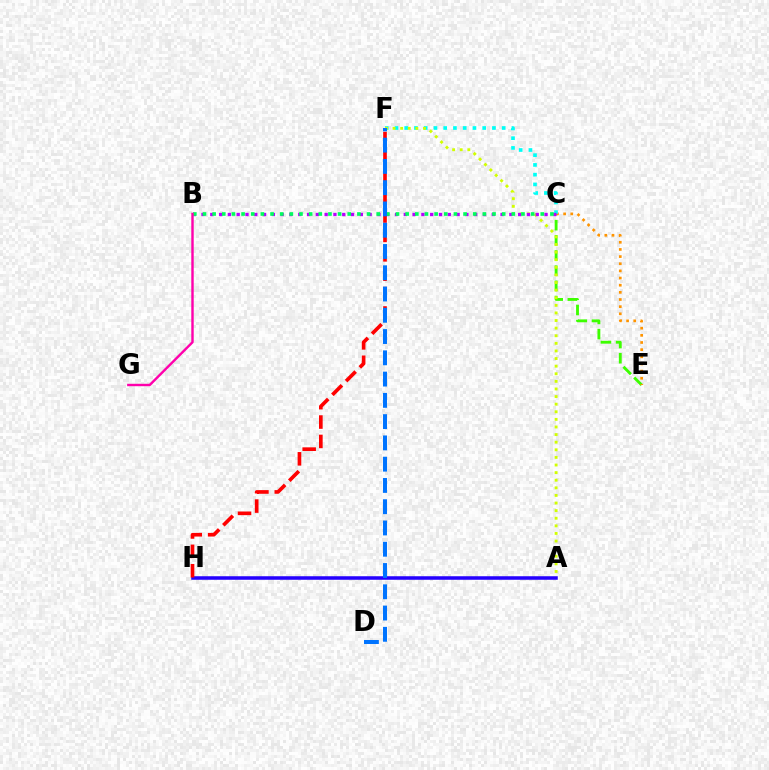{('C', 'E'): [{'color': '#3dff00', 'line_style': 'dashed', 'thickness': 2.06}, {'color': '#ff9400', 'line_style': 'dotted', 'thickness': 1.94}], ('C', 'F'): [{'color': '#00fff6', 'line_style': 'dotted', 'thickness': 2.65}], ('A', 'F'): [{'color': '#d1ff00', 'line_style': 'dotted', 'thickness': 2.07}], ('B', 'C'): [{'color': '#b900ff', 'line_style': 'dotted', 'thickness': 2.39}, {'color': '#00ff5c', 'line_style': 'dotted', 'thickness': 2.62}], ('A', 'H'): [{'color': '#2500ff', 'line_style': 'solid', 'thickness': 2.55}], ('F', 'H'): [{'color': '#ff0000', 'line_style': 'dashed', 'thickness': 2.63}], ('B', 'G'): [{'color': '#ff00ac', 'line_style': 'solid', 'thickness': 1.74}], ('D', 'F'): [{'color': '#0074ff', 'line_style': 'dashed', 'thickness': 2.89}]}